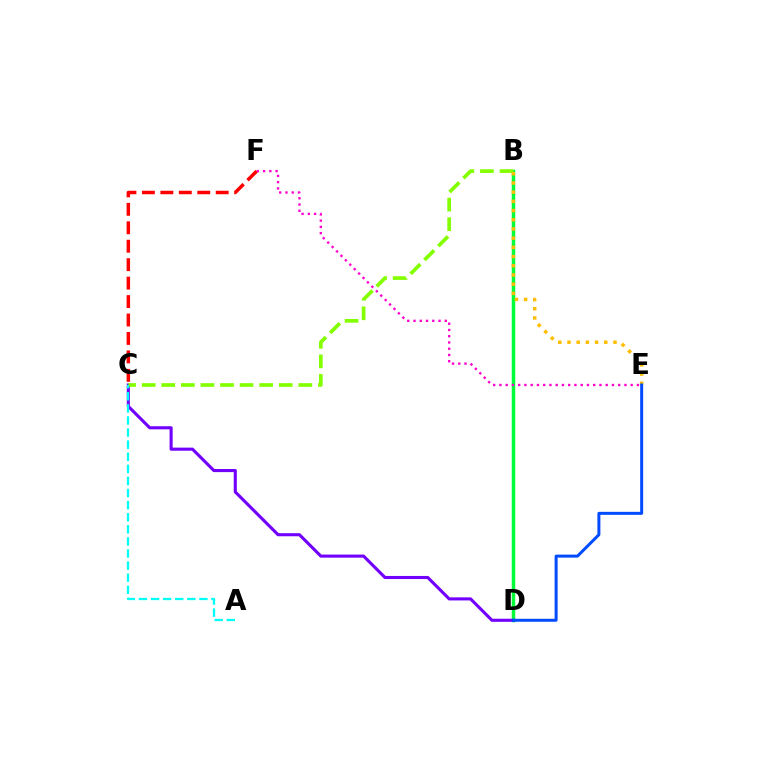{('B', 'D'): [{'color': '#00ff39', 'line_style': 'solid', 'thickness': 2.51}], ('C', 'D'): [{'color': '#7200ff', 'line_style': 'solid', 'thickness': 2.23}], ('B', 'C'): [{'color': '#84ff00', 'line_style': 'dashed', 'thickness': 2.66}], ('B', 'E'): [{'color': '#ffbd00', 'line_style': 'dotted', 'thickness': 2.5}], ('E', 'F'): [{'color': '#ff00cf', 'line_style': 'dotted', 'thickness': 1.7}], ('A', 'C'): [{'color': '#00fff6', 'line_style': 'dashed', 'thickness': 1.64}], ('D', 'E'): [{'color': '#004bff', 'line_style': 'solid', 'thickness': 2.15}], ('C', 'F'): [{'color': '#ff0000', 'line_style': 'dashed', 'thickness': 2.51}]}